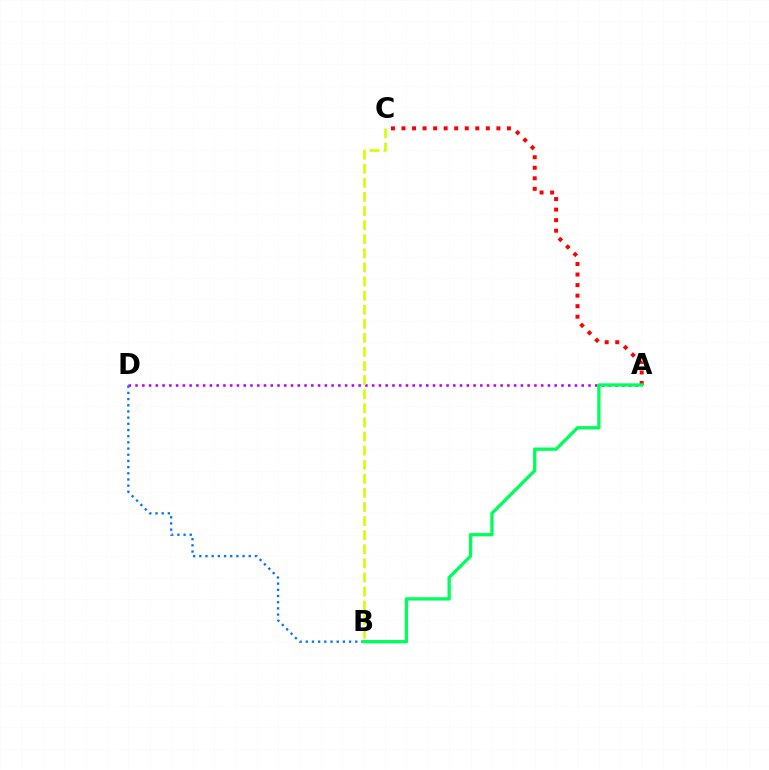{('B', 'D'): [{'color': '#0074ff', 'line_style': 'dotted', 'thickness': 1.68}], ('A', 'D'): [{'color': '#b900ff', 'line_style': 'dotted', 'thickness': 1.84}], ('B', 'C'): [{'color': '#d1ff00', 'line_style': 'dashed', 'thickness': 1.91}], ('A', 'C'): [{'color': '#ff0000', 'line_style': 'dotted', 'thickness': 2.86}], ('A', 'B'): [{'color': '#00ff5c', 'line_style': 'solid', 'thickness': 2.39}]}